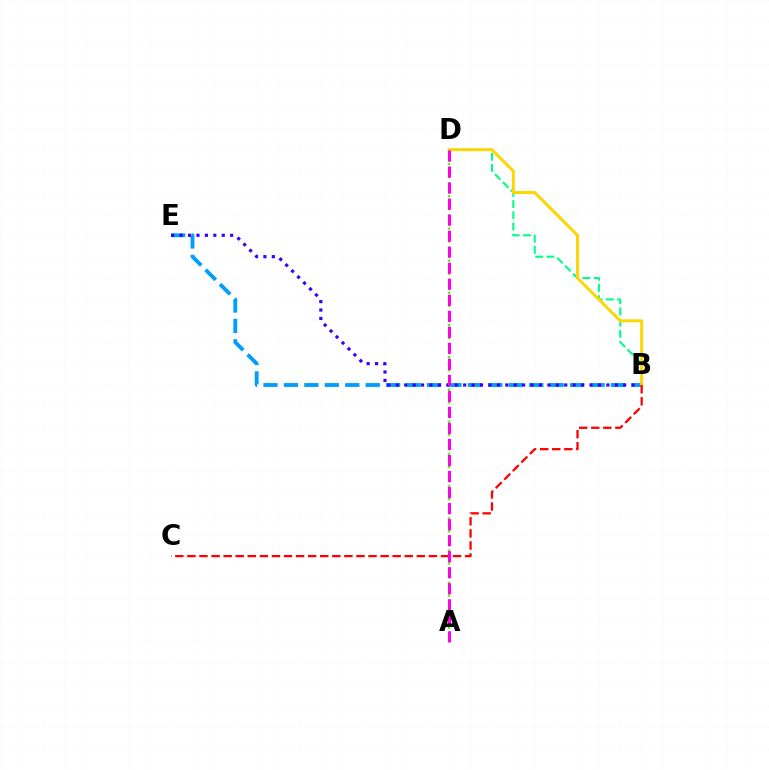{('A', 'D'): [{'color': '#4fff00', 'line_style': 'dotted', 'thickness': 1.75}, {'color': '#ff00ed', 'line_style': 'dashed', 'thickness': 2.18}], ('B', 'E'): [{'color': '#009eff', 'line_style': 'dashed', 'thickness': 2.78}, {'color': '#3700ff', 'line_style': 'dotted', 'thickness': 2.29}], ('B', 'D'): [{'color': '#00ff86', 'line_style': 'dashed', 'thickness': 1.52}, {'color': '#ffd500', 'line_style': 'solid', 'thickness': 2.12}], ('B', 'C'): [{'color': '#ff0000', 'line_style': 'dashed', 'thickness': 1.64}]}